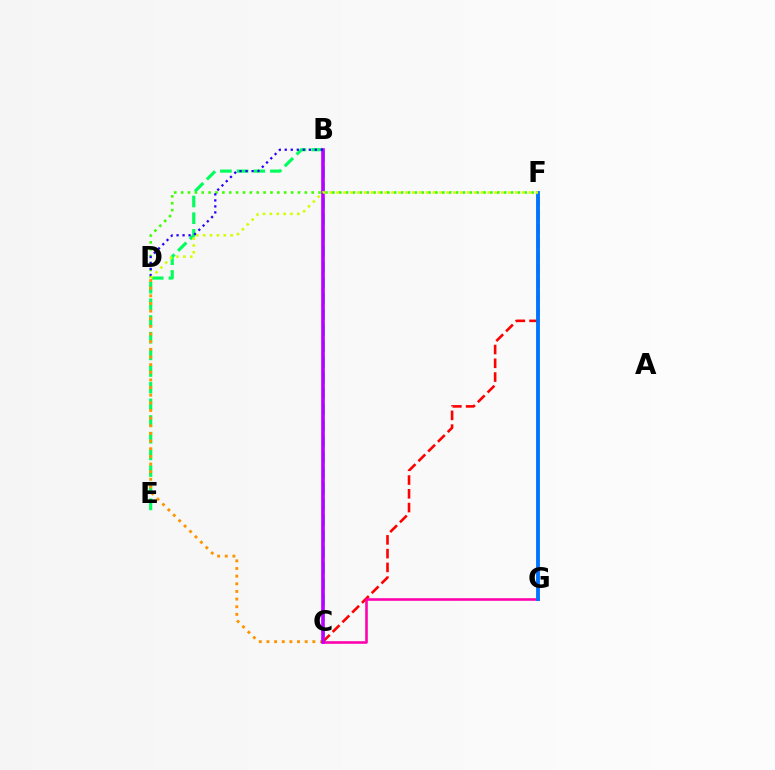{('D', 'F'): [{'color': '#3dff00', 'line_style': 'dotted', 'thickness': 1.87}, {'color': '#d1ff00', 'line_style': 'dotted', 'thickness': 1.87}], ('B', 'C'): [{'color': '#00fff6', 'line_style': 'dashed', 'thickness': 2.15}, {'color': '#b900ff', 'line_style': 'solid', 'thickness': 2.6}], ('B', 'E'): [{'color': '#00ff5c', 'line_style': 'dashed', 'thickness': 2.26}], ('C', 'F'): [{'color': '#ff0000', 'line_style': 'dashed', 'thickness': 1.87}], ('C', 'D'): [{'color': '#ff9400', 'line_style': 'dotted', 'thickness': 2.08}], ('C', 'G'): [{'color': '#ff00ac', 'line_style': 'solid', 'thickness': 1.85}], ('F', 'G'): [{'color': '#0074ff', 'line_style': 'solid', 'thickness': 2.77}], ('B', 'D'): [{'color': '#2500ff', 'line_style': 'dotted', 'thickness': 1.63}]}